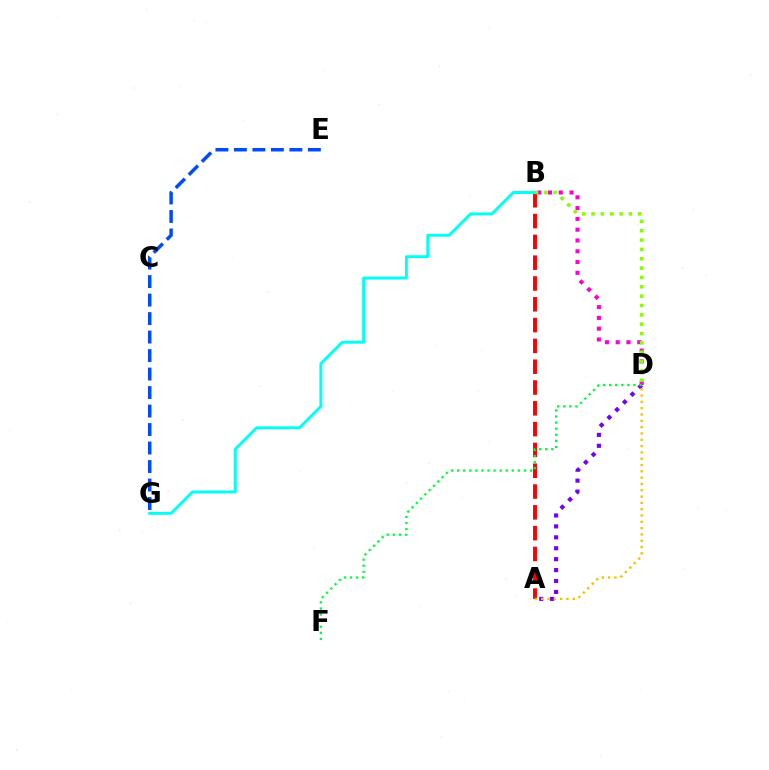{('E', 'G'): [{'color': '#004bff', 'line_style': 'dashed', 'thickness': 2.51}], ('A', 'D'): [{'color': '#7200ff', 'line_style': 'dotted', 'thickness': 2.97}, {'color': '#ffbd00', 'line_style': 'dotted', 'thickness': 1.71}], ('A', 'B'): [{'color': '#ff0000', 'line_style': 'dashed', 'thickness': 2.83}], ('B', 'G'): [{'color': '#00fff6', 'line_style': 'solid', 'thickness': 2.11}], ('B', 'D'): [{'color': '#ff00cf', 'line_style': 'dotted', 'thickness': 2.93}, {'color': '#84ff00', 'line_style': 'dotted', 'thickness': 2.54}], ('D', 'F'): [{'color': '#00ff39', 'line_style': 'dotted', 'thickness': 1.65}]}